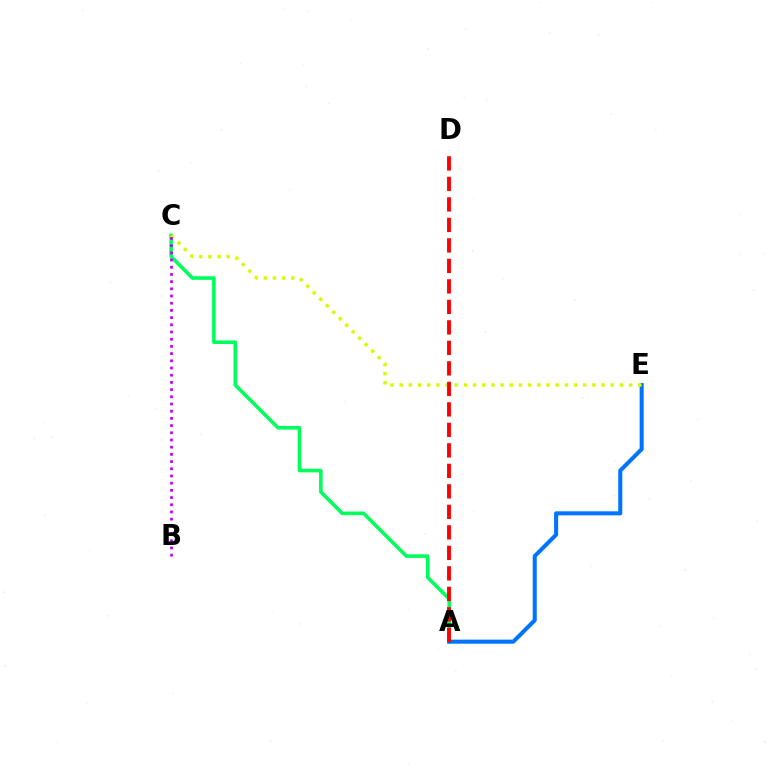{('A', 'C'): [{'color': '#00ff5c', 'line_style': 'solid', 'thickness': 2.58}], ('A', 'E'): [{'color': '#0074ff', 'line_style': 'solid', 'thickness': 2.92}], ('C', 'E'): [{'color': '#d1ff00', 'line_style': 'dotted', 'thickness': 2.49}], ('A', 'D'): [{'color': '#ff0000', 'line_style': 'dashed', 'thickness': 2.78}], ('B', 'C'): [{'color': '#b900ff', 'line_style': 'dotted', 'thickness': 1.96}]}